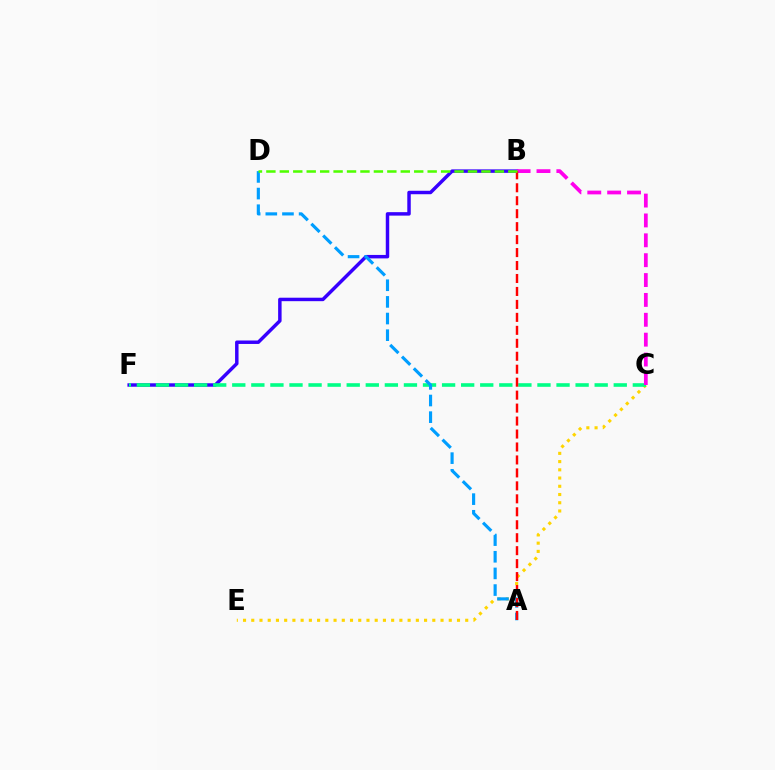{('C', 'E'): [{'color': '#ffd500', 'line_style': 'dotted', 'thickness': 2.24}], ('B', 'F'): [{'color': '#3700ff', 'line_style': 'solid', 'thickness': 2.49}], ('C', 'F'): [{'color': '#00ff86', 'line_style': 'dashed', 'thickness': 2.59}], ('B', 'C'): [{'color': '#ff00ed', 'line_style': 'dashed', 'thickness': 2.7}], ('A', 'D'): [{'color': '#009eff', 'line_style': 'dashed', 'thickness': 2.26}], ('A', 'B'): [{'color': '#ff0000', 'line_style': 'dashed', 'thickness': 1.76}], ('B', 'D'): [{'color': '#4fff00', 'line_style': 'dashed', 'thickness': 1.83}]}